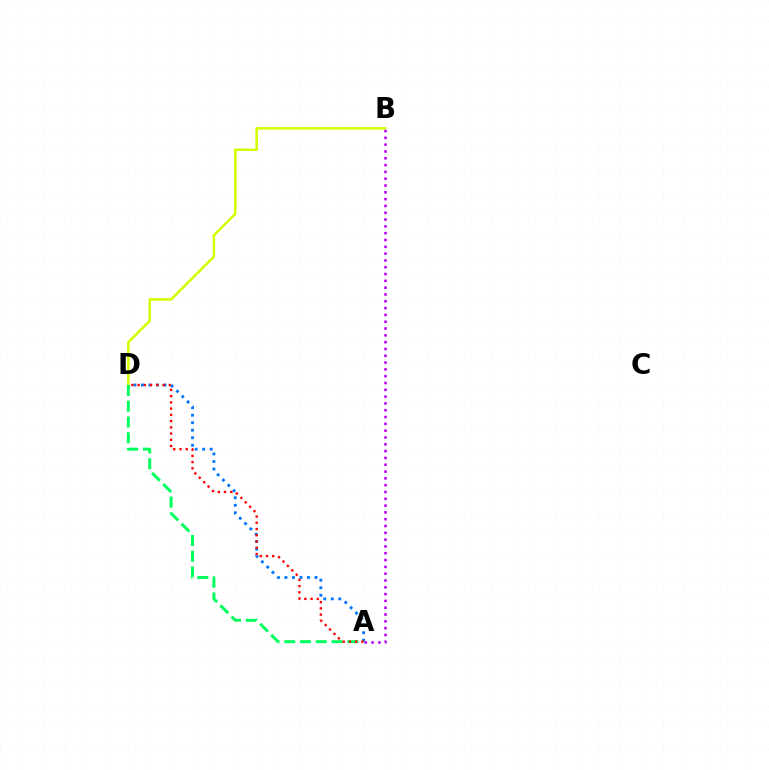{('A', 'B'): [{'color': '#b900ff', 'line_style': 'dotted', 'thickness': 1.85}], ('A', 'D'): [{'color': '#0074ff', 'line_style': 'dotted', 'thickness': 2.04}, {'color': '#00ff5c', 'line_style': 'dashed', 'thickness': 2.14}, {'color': '#ff0000', 'line_style': 'dotted', 'thickness': 1.69}], ('B', 'D'): [{'color': '#d1ff00', 'line_style': 'solid', 'thickness': 1.82}]}